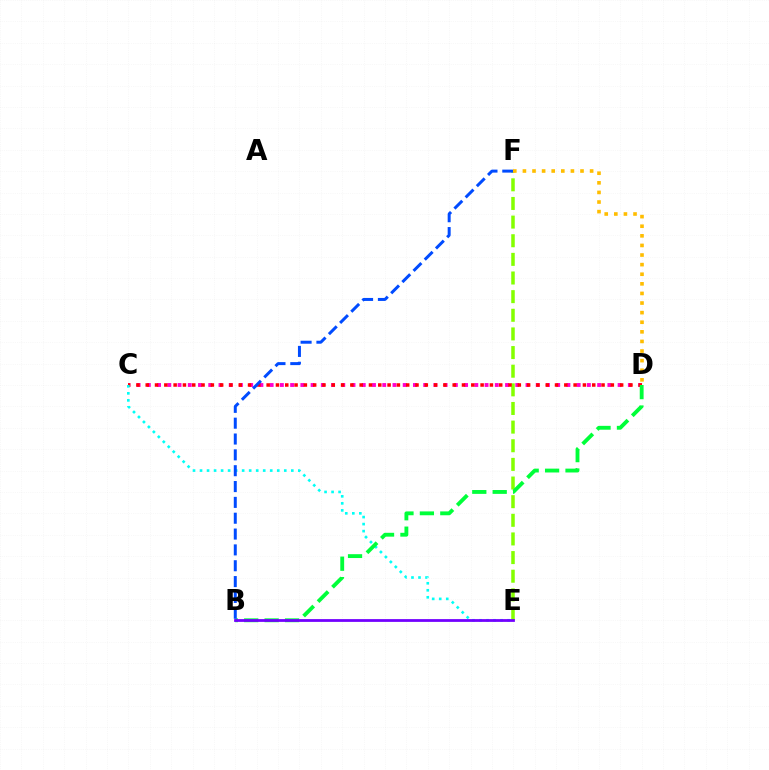{('E', 'F'): [{'color': '#84ff00', 'line_style': 'dashed', 'thickness': 2.53}], ('C', 'D'): [{'color': '#ff00cf', 'line_style': 'dotted', 'thickness': 2.78}, {'color': '#ff0000', 'line_style': 'dotted', 'thickness': 2.53}], ('C', 'E'): [{'color': '#00fff6', 'line_style': 'dotted', 'thickness': 1.91}], ('B', 'D'): [{'color': '#00ff39', 'line_style': 'dashed', 'thickness': 2.77}], ('B', 'F'): [{'color': '#004bff', 'line_style': 'dashed', 'thickness': 2.15}], ('D', 'F'): [{'color': '#ffbd00', 'line_style': 'dotted', 'thickness': 2.61}], ('B', 'E'): [{'color': '#7200ff', 'line_style': 'solid', 'thickness': 2.0}]}